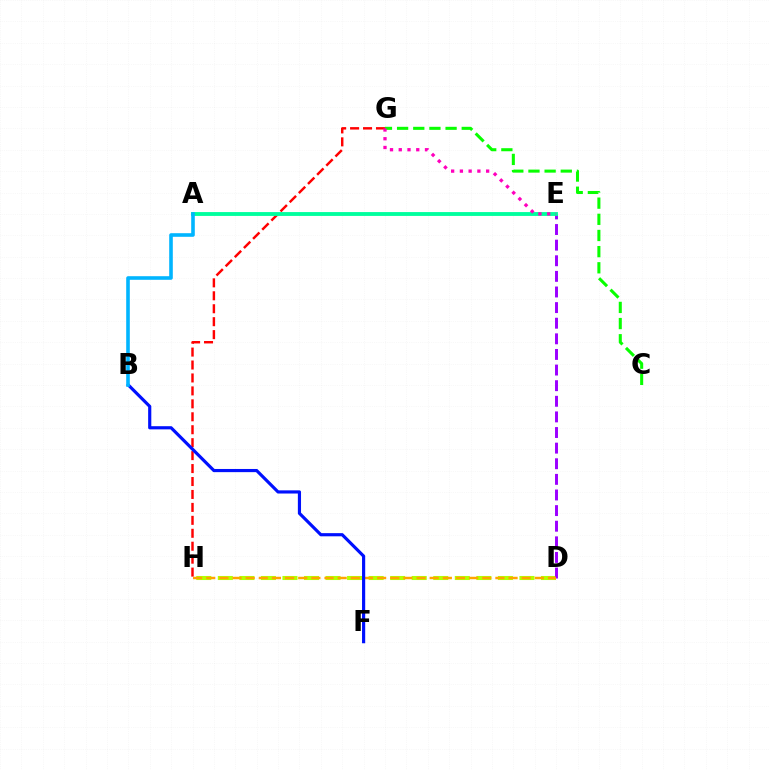{('D', 'H'): [{'color': '#b3ff00', 'line_style': 'dashed', 'thickness': 2.93}, {'color': '#ffa500', 'line_style': 'dashed', 'thickness': 1.79}], ('D', 'E'): [{'color': '#9b00ff', 'line_style': 'dashed', 'thickness': 2.12}], ('C', 'G'): [{'color': '#08ff00', 'line_style': 'dashed', 'thickness': 2.2}], ('G', 'H'): [{'color': '#ff0000', 'line_style': 'dashed', 'thickness': 1.76}], ('A', 'E'): [{'color': '#00ff9d', 'line_style': 'solid', 'thickness': 2.78}], ('E', 'G'): [{'color': '#ff00bd', 'line_style': 'dotted', 'thickness': 2.38}], ('B', 'F'): [{'color': '#0010ff', 'line_style': 'solid', 'thickness': 2.28}], ('A', 'B'): [{'color': '#00b5ff', 'line_style': 'solid', 'thickness': 2.59}]}